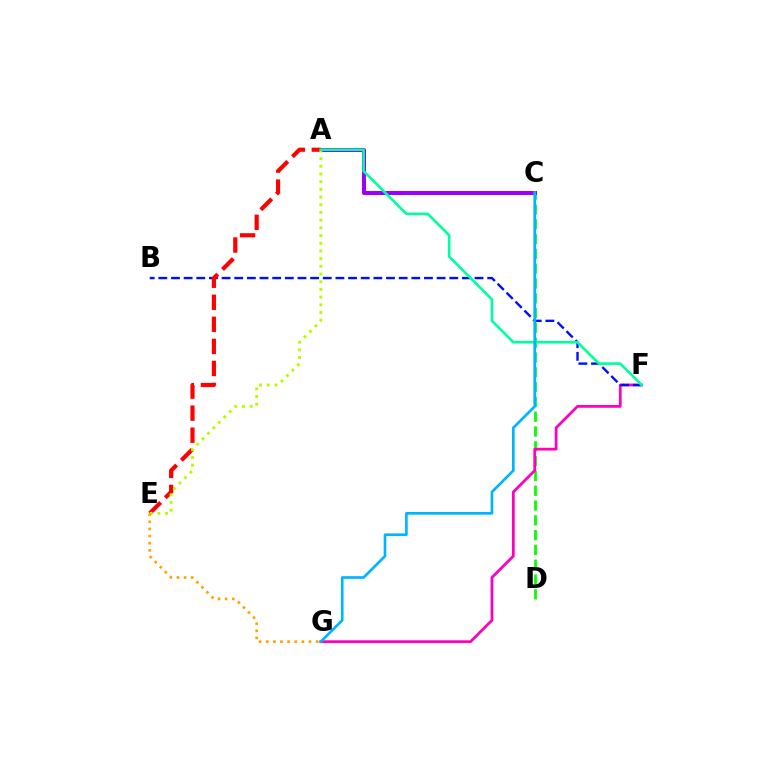{('C', 'D'): [{'color': '#08ff00', 'line_style': 'dashed', 'thickness': 2.01}], ('F', 'G'): [{'color': '#ff00bd', 'line_style': 'solid', 'thickness': 1.99}], ('B', 'F'): [{'color': '#0010ff', 'line_style': 'dashed', 'thickness': 1.72}], ('A', 'C'): [{'color': '#9b00ff', 'line_style': 'solid', 'thickness': 2.88}], ('A', 'E'): [{'color': '#ff0000', 'line_style': 'dashed', 'thickness': 2.99}, {'color': '#b3ff00', 'line_style': 'dotted', 'thickness': 2.09}], ('A', 'F'): [{'color': '#00ff9d', 'line_style': 'solid', 'thickness': 1.89}], ('C', 'G'): [{'color': '#00b5ff', 'line_style': 'solid', 'thickness': 1.92}], ('E', 'G'): [{'color': '#ffa500', 'line_style': 'dotted', 'thickness': 1.94}]}